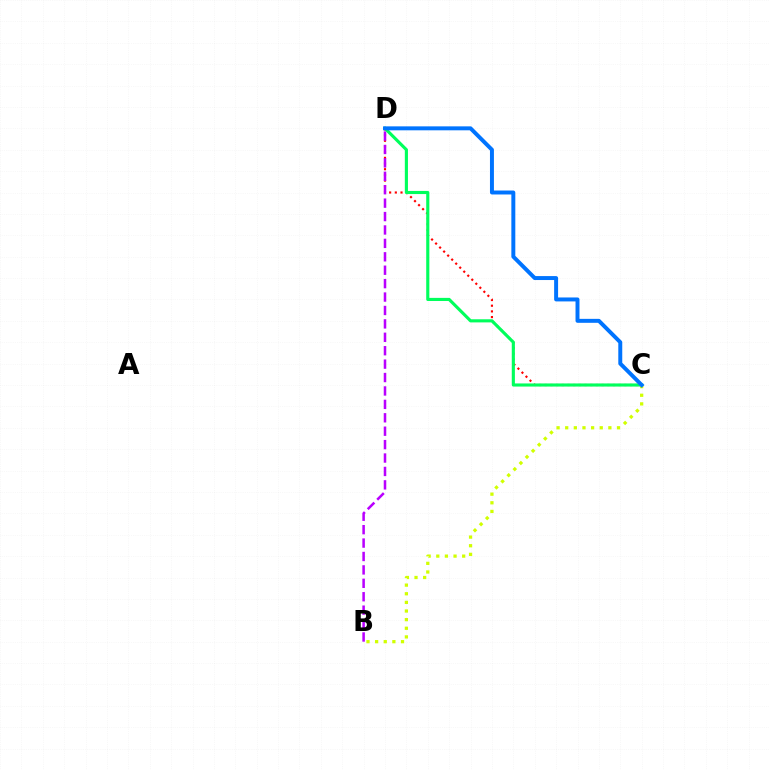{('C', 'D'): [{'color': '#ff0000', 'line_style': 'dotted', 'thickness': 1.54}, {'color': '#00ff5c', 'line_style': 'solid', 'thickness': 2.25}, {'color': '#0074ff', 'line_style': 'solid', 'thickness': 2.85}], ('B', 'D'): [{'color': '#b900ff', 'line_style': 'dashed', 'thickness': 1.82}], ('B', 'C'): [{'color': '#d1ff00', 'line_style': 'dotted', 'thickness': 2.34}]}